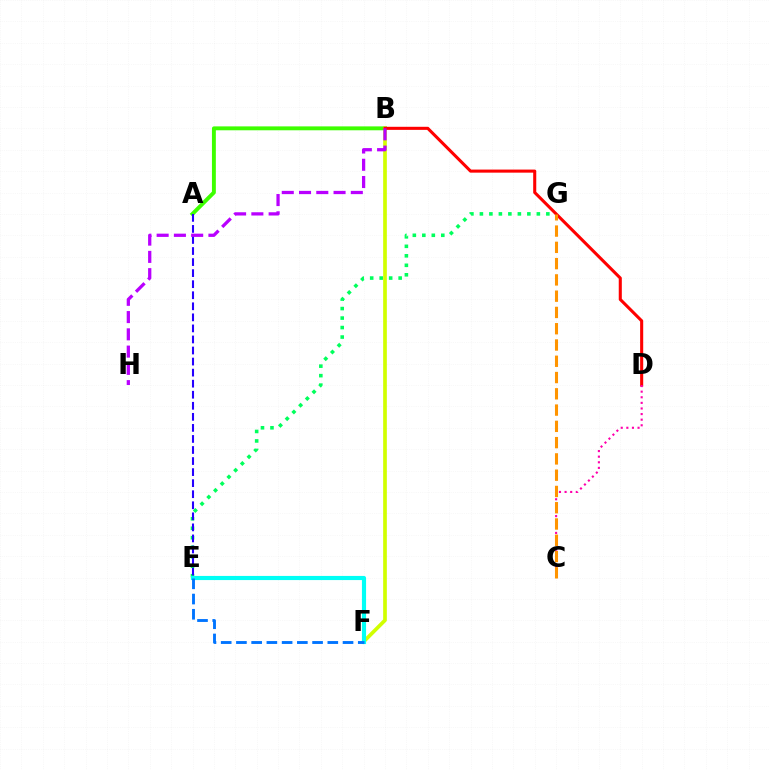{('A', 'B'): [{'color': '#3dff00', 'line_style': 'solid', 'thickness': 2.81}], ('B', 'F'): [{'color': '#d1ff00', 'line_style': 'solid', 'thickness': 2.65}], ('E', 'G'): [{'color': '#00ff5c', 'line_style': 'dotted', 'thickness': 2.58}], ('B', 'D'): [{'color': '#ff0000', 'line_style': 'solid', 'thickness': 2.21}], ('E', 'F'): [{'color': '#00fff6', 'line_style': 'solid', 'thickness': 2.98}, {'color': '#0074ff', 'line_style': 'dashed', 'thickness': 2.07}], ('C', 'D'): [{'color': '#ff00ac', 'line_style': 'dotted', 'thickness': 1.52}], ('A', 'E'): [{'color': '#2500ff', 'line_style': 'dashed', 'thickness': 1.5}], ('B', 'H'): [{'color': '#b900ff', 'line_style': 'dashed', 'thickness': 2.35}], ('C', 'G'): [{'color': '#ff9400', 'line_style': 'dashed', 'thickness': 2.21}]}